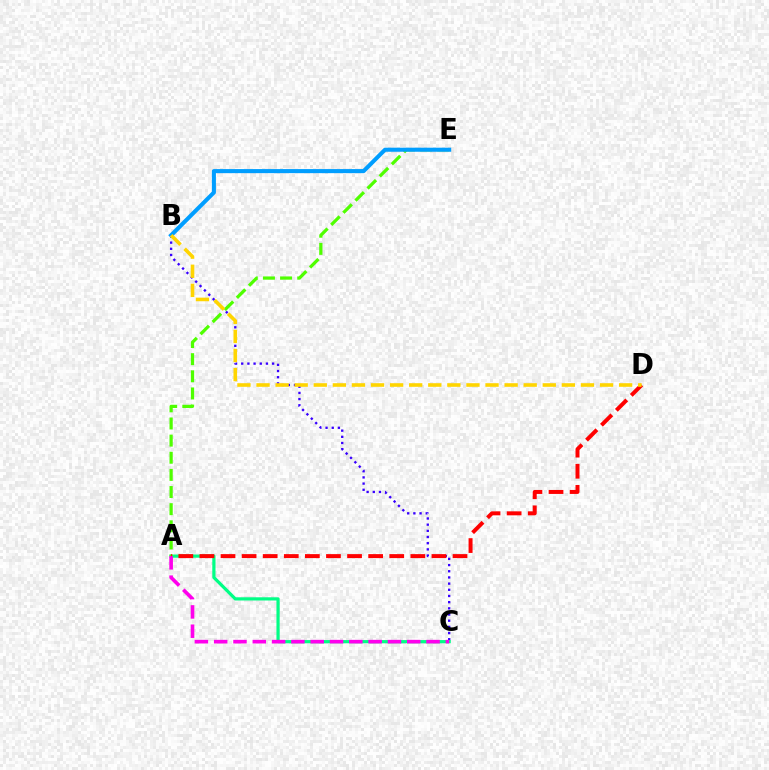{('B', 'C'): [{'color': '#3700ff', 'line_style': 'dotted', 'thickness': 1.68}], ('A', 'C'): [{'color': '#00ff86', 'line_style': 'solid', 'thickness': 2.31}, {'color': '#ff00ed', 'line_style': 'dashed', 'thickness': 2.62}], ('A', 'E'): [{'color': '#4fff00', 'line_style': 'dashed', 'thickness': 2.33}], ('A', 'D'): [{'color': '#ff0000', 'line_style': 'dashed', 'thickness': 2.87}], ('B', 'E'): [{'color': '#009eff', 'line_style': 'solid', 'thickness': 2.93}], ('B', 'D'): [{'color': '#ffd500', 'line_style': 'dashed', 'thickness': 2.59}]}